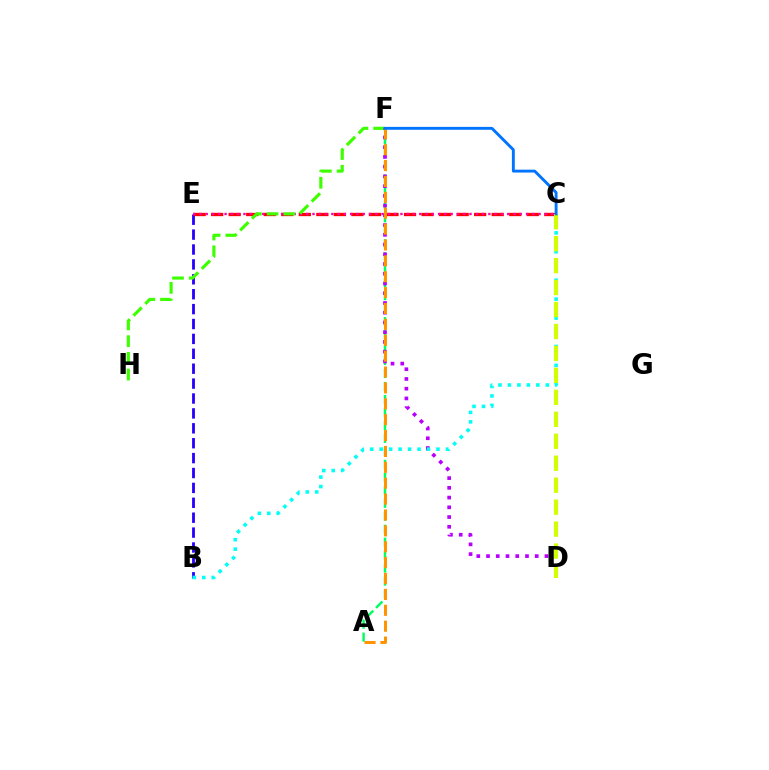{('B', 'E'): [{'color': '#2500ff', 'line_style': 'dashed', 'thickness': 2.02}], ('C', 'E'): [{'color': '#ff0000', 'line_style': 'dashed', 'thickness': 2.38}, {'color': '#ff00ac', 'line_style': 'dotted', 'thickness': 1.71}], ('A', 'F'): [{'color': '#00ff5c', 'line_style': 'dashed', 'thickness': 1.76}, {'color': '#ff9400', 'line_style': 'dashed', 'thickness': 2.16}], ('F', 'H'): [{'color': '#3dff00', 'line_style': 'dashed', 'thickness': 2.27}], ('D', 'F'): [{'color': '#b900ff', 'line_style': 'dotted', 'thickness': 2.65}], ('B', 'C'): [{'color': '#00fff6', 'line_style': 'dotted', 'thickness': 2.57}], ('C', 'D'): [{'color': '#d1ff00', 'line_style': 'dashed', 'thickness': 2.98}], ('C', 'F'): [{'color': '#0074ff', 'line_style': 'solid', 'thickness': 2.07}]}